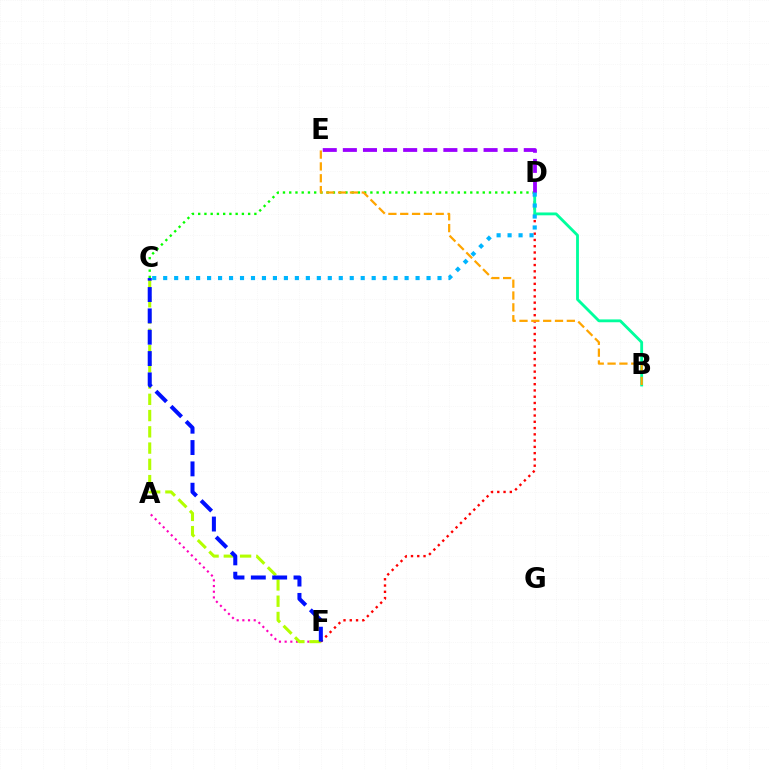{('C', 'D'): [{'color': '#08ff00', 'line_style': 'dotted', 'thickness': 1.7}, {'color': '#00b5ff', 'line_style': 'dotted', 'thickness': 2.98}], ('D', 'F'): [{'color': '#ff0000', 'line_style': 'dotted', 'thickness': 1.7}], ('A', 'F'): [{'color': '#ff00bd', 'line_style': 'dotted', 'thickness': 1.54}], ('B', 'D'): [{'color': '#00ff9d', 'line_style': 'solid', 'thickness': 2.04}], ('C', 'F'): [{'color': '#b3ff00', 'line_style': 'dashed', 'thickness': 2.21}, {'color': '#0010ff', 'line_style': 'dashed', 'thickness': 2.9}], ('D', 'E'): [{'color': '#9b00ff', 'line_style': 'dashed', 'thickness': 2.73}], ('B', 'E'): [{'color': '#ffa500', 'line_style': 'dashed', 'thickness': 1.61}]}